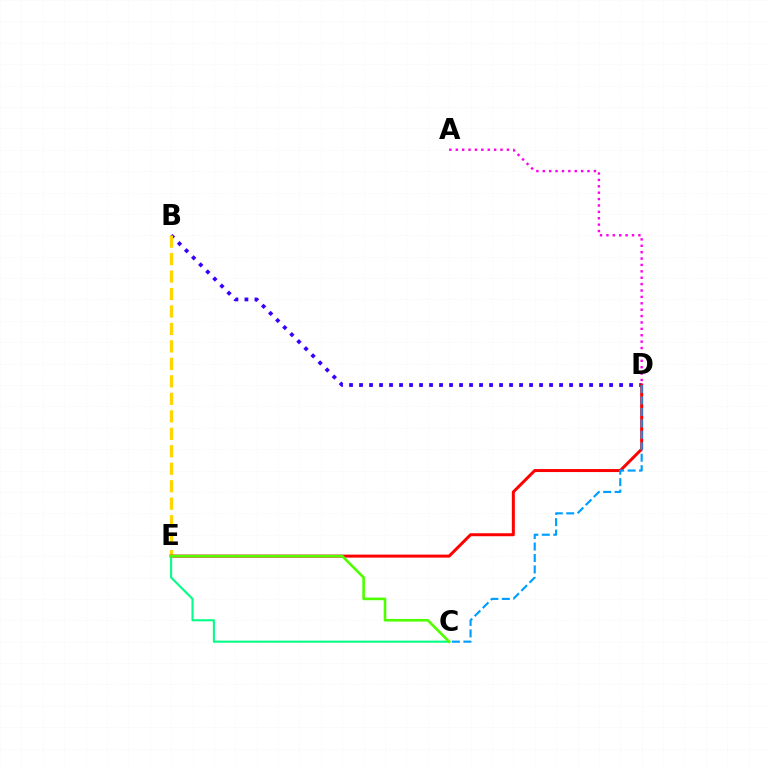{('B', 'D'): [{'color': '#3700ff', 'line_style': 'dotted', 'thickness': 2.72}], ('B', 'E'): [{'color': '#ffd500', 'line_style': 'dashed', 'thickness': 2.37}], ('D', 'E'): [{'color': '#ff0000', 'line_style': 'solid', 'thickness': 2.16}], ('C', 'E'): [{'color': '#00ff86', 'line_style': 'solid', 'thickness': 1.51}, {'color': '#4fff00', 'line_style': 'solid', 'thickness': 1.89}], ('C', 'D'): [{'color': '#009eff', 'line_style': 'dashed', 'thickness': 1.56}], ('A', 'D'): [{'color': '#ff00ed', 'line_style': 'dotted', 'thickness': 1.74}]}